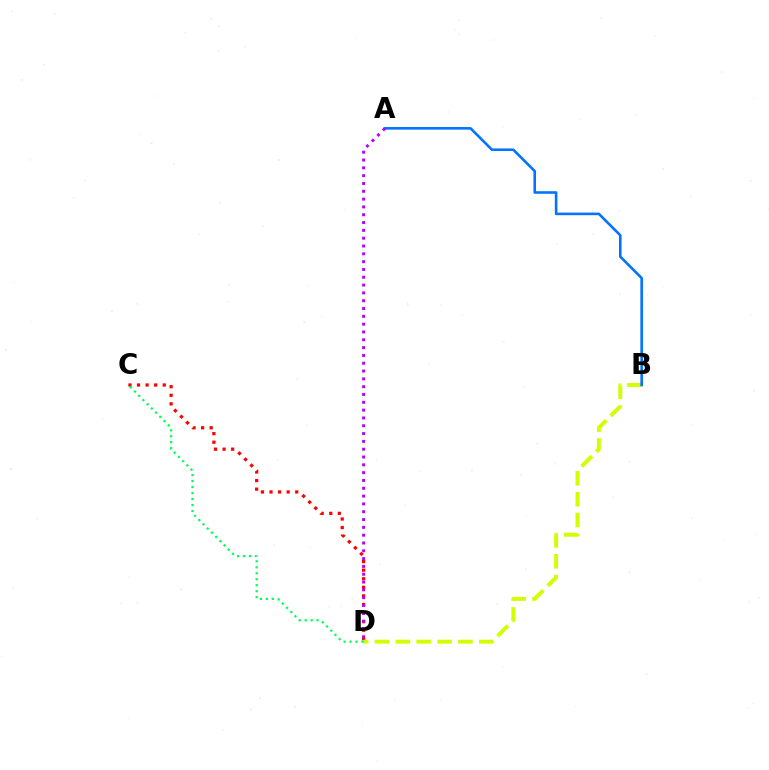{('C', 'D'): [{'color': '#ff0000', 'line_style': 'dotted', 'thickness': 2.33}, {'color': '#00ff5c', 'line_style': 'dotted', 'thickness': 1.62}], ('B', 'D'): [{'color': '#d1ff00', 'line_style': 'dashed', 'thickness': 2.83}], ('A', 'B'): [{'color': '#0074ff', 'line_style': 'solid', 'thickness': 1.87}], ('A', 'D'): [{'color': '#b900ff', 'line_style': 'dotted', 'thickness': 2.12}]}